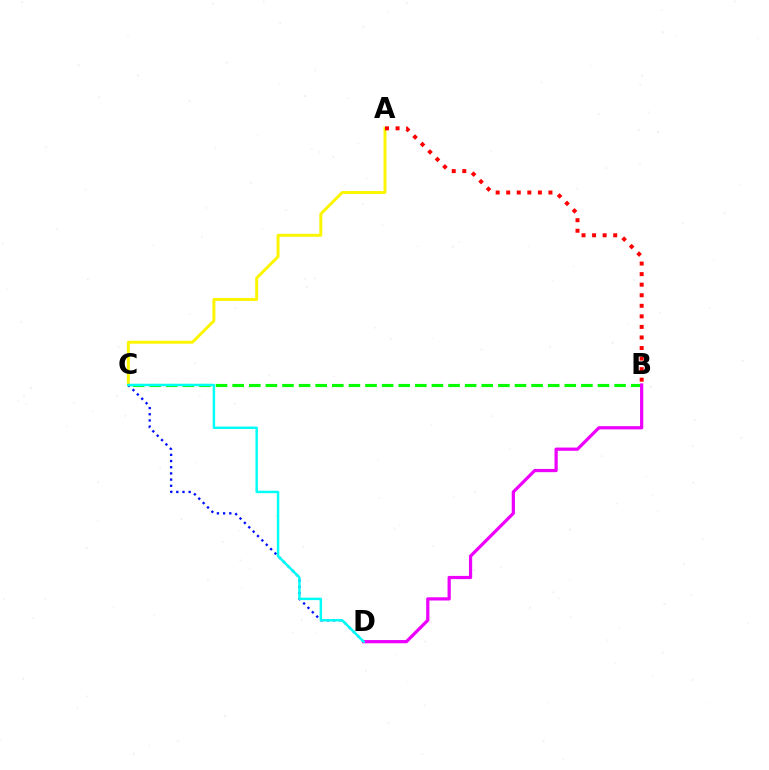{('A', 'C'): [{'color': '#fcf500', 'line_style': 'solid', 'thickness': 2.13}], ('A', 'B'): [{'color': '#ff0000', 'line_style': 'dotted', 'thickness': 2.87}], ('B', 'C'): [{'color': '#08ff00', 'line_style': 'dashed', 'thickness': 2.26}], ('C', 'D'): [{'color': '#0010ff', 'line_style': 'dotted', 'thickness': 1.68}, {'color': '#00fff6', 'line_style': 'solid', 'thickness': 1.77}], ('B', 'D'): [{'color': '#ee00ff', 'line_style': 'solid', 'thickness': 2.32}]}